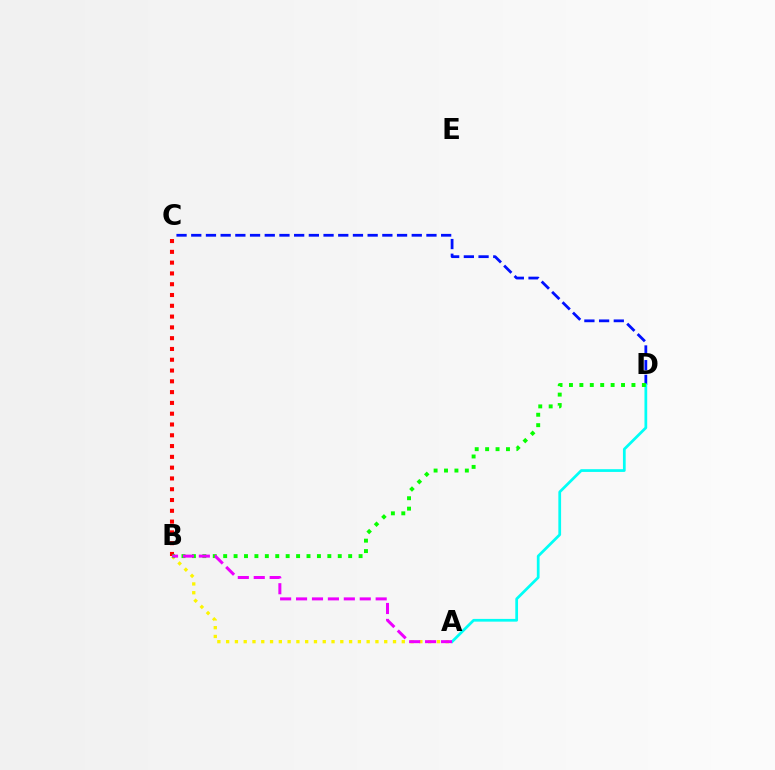{('B', 'C'): [{'color': '#ff0000', 'line_style': 'dotted', 'thickness': 2.93}], ('C', 'D'): [{'color': '#0010ff', 'line_style': 'dashed', 'thickness': 2.0}], ('A', 'B'): [{'color': '#fcf500', 'line_style': 'dotted', 'thickness': 2.39}, {'color': '#ee00ff', 'line_style': 'dashed', 'thickness': 2.16}], ('A', 'D'): [{'color': '#00fff6', 'line_style': 'solid', 'thickness': 1.97}], ('B', 'D'): [{'color': '#08ff00', 'line_style': 'dotted', 'thickness': 2.83}]}